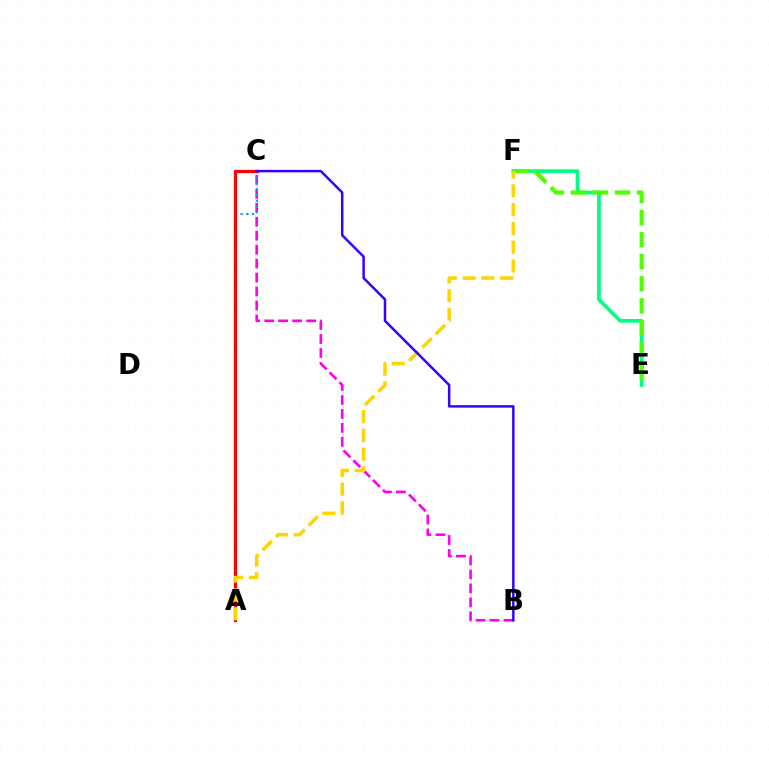{('E', 'F'): [{'color': '#00ff86', 'line_style': 'solid', 'thickness': 2.65}, {'color': '#4fff00', 'line_style': 'dashed', 'thickness': 3.0}], ('B', 'C'): [{'color': '#ff00ed', 'line_style': 'dashed', 'thickness': 1.9}, {'color': '#3700ff', 'line_style': 'solid', 'thickness': 1.79}], ('A', 'C'): [{'color': '#009eff', 'line_style': 'dotted', 'thickness': 1.56}, {'color': '#ff0000', 'line_style': 'solid', 'thickness': 2.3}], ('A', 'F'): [{'color': '#ffd500', 'line_style': 'dashed', 'thickness': 2.55}]}